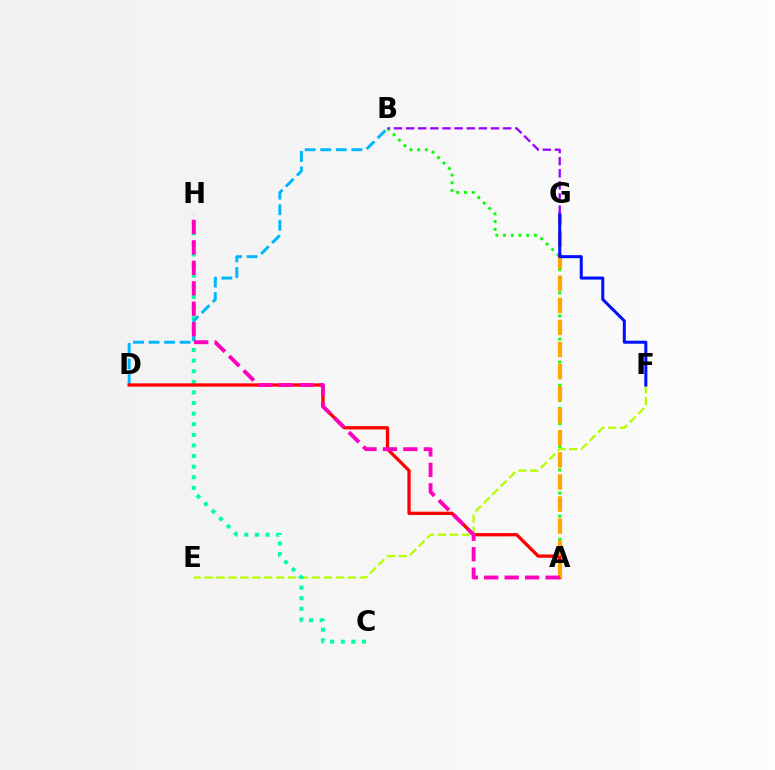{('A', 'B'): [{'color': '#08ff00', 'line_style': 'dotted', 'thickness': 2.09}], ('E', 'F'): [{'color': '#b3ff00', 'line_style': 'dashed', 'thickness': 1.62}], ('C', 'H'): [{'color': '#00ff9d', 'line_style': 'dotted', 'thickness': 2.88}], ('B', 'D'): [{'color': '#00b5ff', 'line_style': 'dashed', 'thickness': 2.11}], ('A', 'D'): [{'color': '#ff0000', 'line_style': 'solid', 'thickness': 2.36}], ('A', 'G'): [{'color': '#ffa500', 'line_style': 'dashed', 'thickness': 3.0}], ('F', 'G'): [{'color': '#0010ff', 'line_style': 'solid', 'thickness': 2.19}], ('A', 'H'): [{'color': '#ff00bd', 'line_style': 'dashed', 'thickness': 2.78}], ('B', 'G'): [{'color': '#9b00ff', 'line_style': 'dashed', 'thickness': 1.65}]}